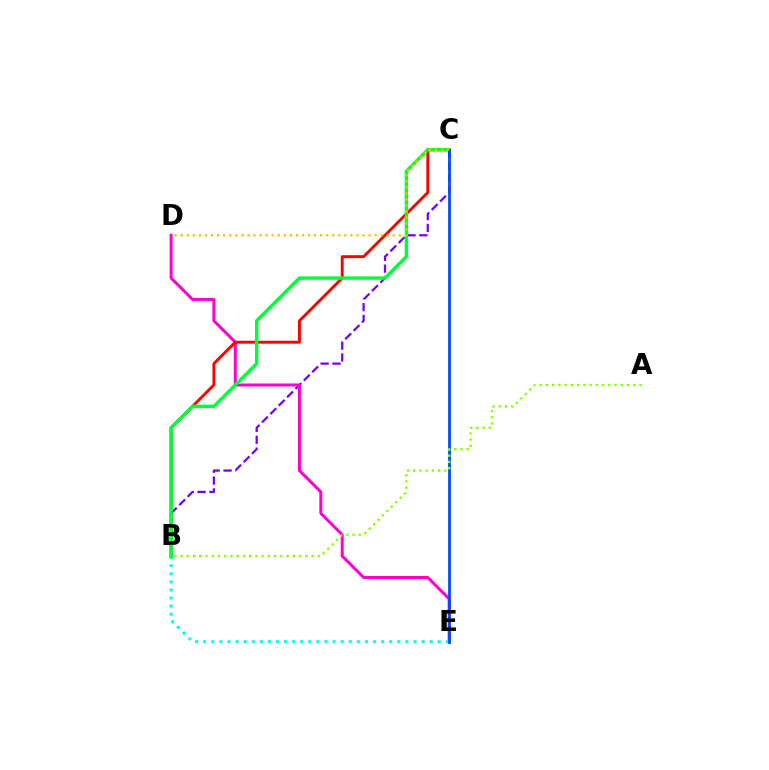{('B', 'C'): [{'color': '#7200ff', 'line_style': 'dashed', 'thickness': 1.61}, {'color': '#ff0000', 'line_style': 'solid', 'thickness': 2.09}, {'color': '#00ff39', 'line_style': 'solid', 'thickness': 2.47}], ('D', 'E'): [{'color': '#ff00cf', 'line_style': 'solid', 'thickness': 2.16}], ('B', 'E'): [{'color': '#00fff6', 'line_style': 'dotted', 'thickness': 2.2}], ('C', 'E'): [{'color': '#004bff', 'line_style': 'solid', 'thickness': 1.99}], ('A', 'B'): [{'color': '#84ff00', 'line_style': 'dotted', 'thickness': 1.69}], ('C', 'D'): [{'color': '#ffbd00', 'line_style': 'dotted', 'thickness': 1.65}]}